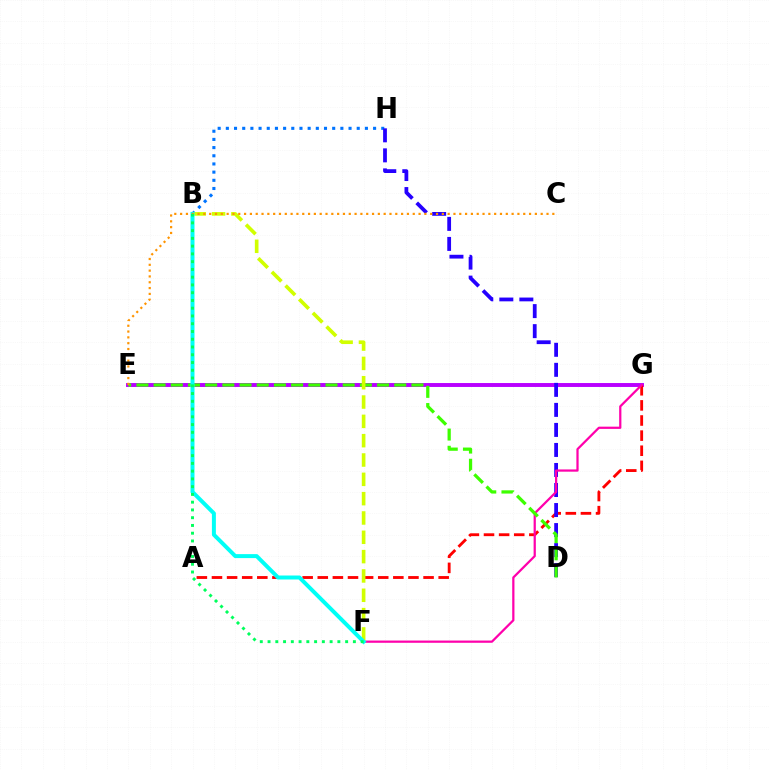{('E', 'G'): [{'color': '#b900ff', 'line_style': 'solid', 'thickness': 2.82}], ('A', 'G'): [{'color': '#ff0000', 'line_style': 'dashed', 'thickness': 2.05}], ('B', 'H'): [{'color': '#0074ff', 'line_style': 'dotted', 'thickness': 2.22}], ('D', 'H'): [{'color': '#2500ff', 'line_style': 'dashed', 'thickness': 2.72}], ('F', 'G'): [{'color': '#ff00ac', 'line_style': 'solid', 'thickness': 1.61}], ('D', 'E'): [{'color': '#3dff00', 'line_style': 'dashed', 'thickness': 2.34}], ('B', 'F'): [{'color': '#d1ff00', 'line_style': 'dashed', 'thickness': 2.63}, {'color': '#00fff6', 'line_style': 'solid', 'thickness': 2.86}, {'color': '#00ff5c', 'line_style': 'dotted', 'thickness': 2.11}], ('C', 'E'): [{'color': '#ff9400', 'line_style': 'dotted', 'thickness': 1.58}]}